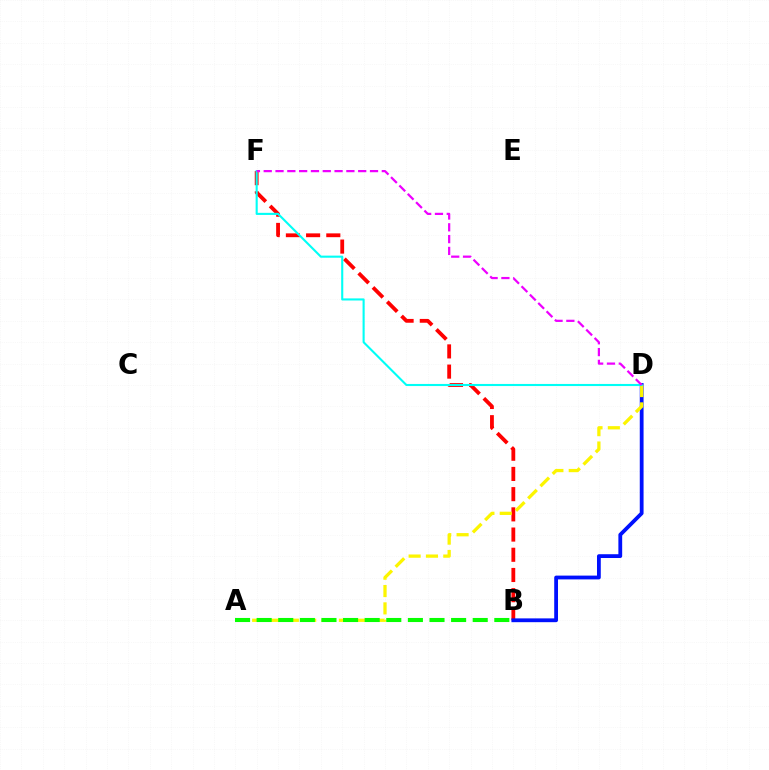{('B', 'F'): [{'color': '#ff0000', 'line_style': 'dashed', 'thickness': 2.74}], ('B', 'D'): [{'color': '#0010ff', 'line_style': 'solid', 'thickness': 2.73}], ('A', 'D'): [{'color': '#fcf500', 'line_style': 'dashed', 'thickness': 2.36}], ('D', 'F'): [{'color': '#00fff6', 'line_style': 'solid', 'thickness': 1.51}, {'color': '#ee00ff', 'line_style': 'dashed', 'thickness': 1.6}], ('A', 'B'): [{'color': '#08ff00', 'line_style': 'dashed', 'thickness': 2.94}]}